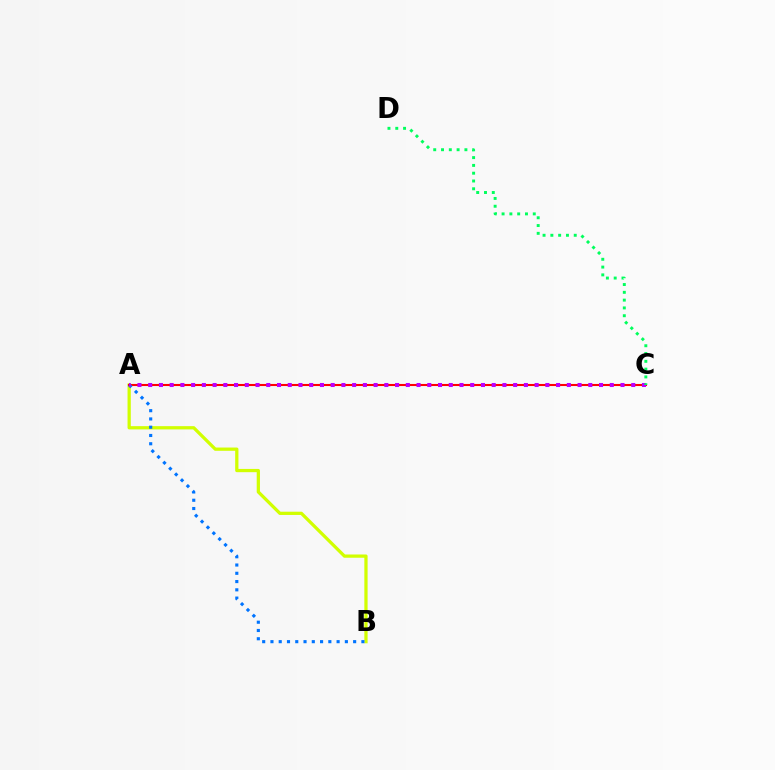{('A', 'B'): [{'color': '#d1ff00', 'line_style': 'solid', 'thickness': 2.34}, {'color': '#0074ff', 'line_style': 'dotted', 'thickness': 2.25}], ('A', 'C'): [{'color': '#ff0000', 'line_style': 'solid', 'thickness': 1.5}, {'color': '#b900ff', 'line_style': 'dotted', 'thickness': 2.92}], ('C', 'D'): [{'color': '#00ff5c', 'line_style': 'dotted', 'thickness': 2.12}]}